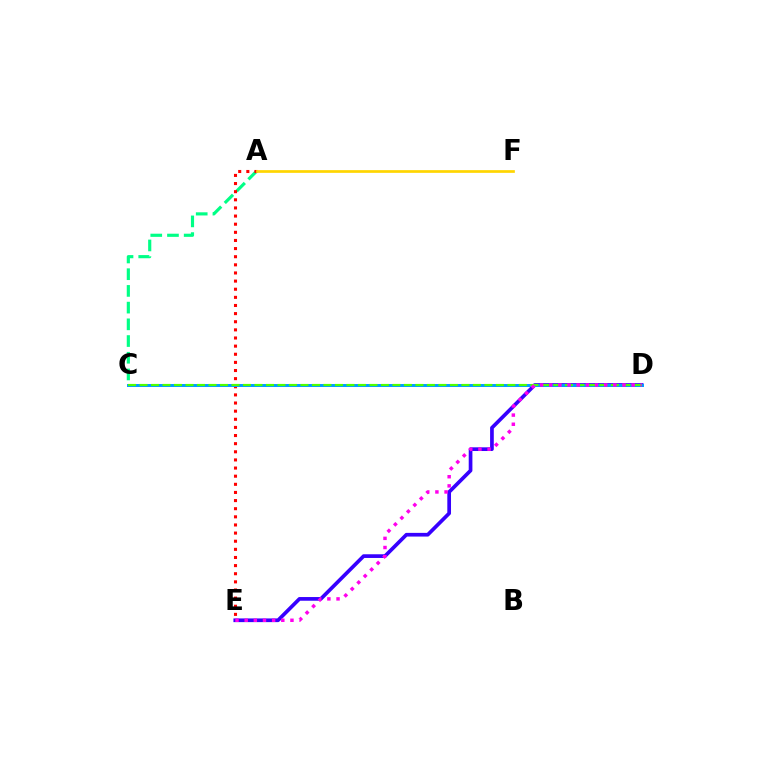{('D', 'E'): [{'color': '#3700ff', 'line_style': 'solid', 'thickness': 2.66}, {'color': '#ff00ed', 'line_style': 'dotted', 'thickness': 2.49}], ('A', 'C'): [{'color': '#00ff86', 'line_style': 'dashed', 'thickness': 2.27}], ('A', 'E'): [{'color': '#ff0000', 'line_style': 'dotted', 'thickness': 2.21}], ('A', 'F'): [{'color': '#ffd500', 'line_style': 'solid', 'thickness': 1.95}], ('C', 'D'): [{'color': '#009eff', 'line_style': 'solid', 'thickness': 2.13}, {'color': '#4fff00', 'line_style': 'dashed', 'thickness': 1.56}]}